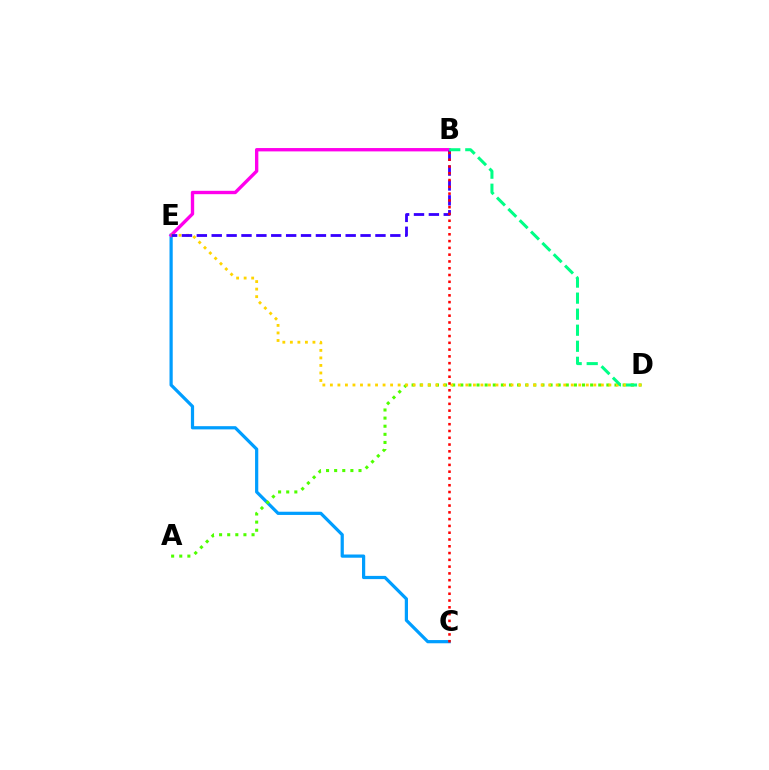{('C', 'E'): [{'color': '#009eff', 'line_style': 'solid', 'thickness': 2.32}], ('B', 'E'): [{'color': '#ff00ed', 'line_style': 'solid', 'thickness': 2.42}, {'color': '#3700ff', 'line_style': 'dashed', 'thickness': 2.02}], ('A', 'D'): [{'color': '#4fff00', 'line_style': 'dotted', 'thickness': 2.2}], ('D', 'E'): [{'color': '#ffd500', 'line_style': 'dotted', 'thickness': 2.05}], ('B', 'C'): [{'color': '#ff0000', 'line_style': 'dotted', 'thickness': 1.84}], ('B', 'D'): [{'color': '#00ff86', 'line_style': 'dashed', 'thickness': 2.18}]}